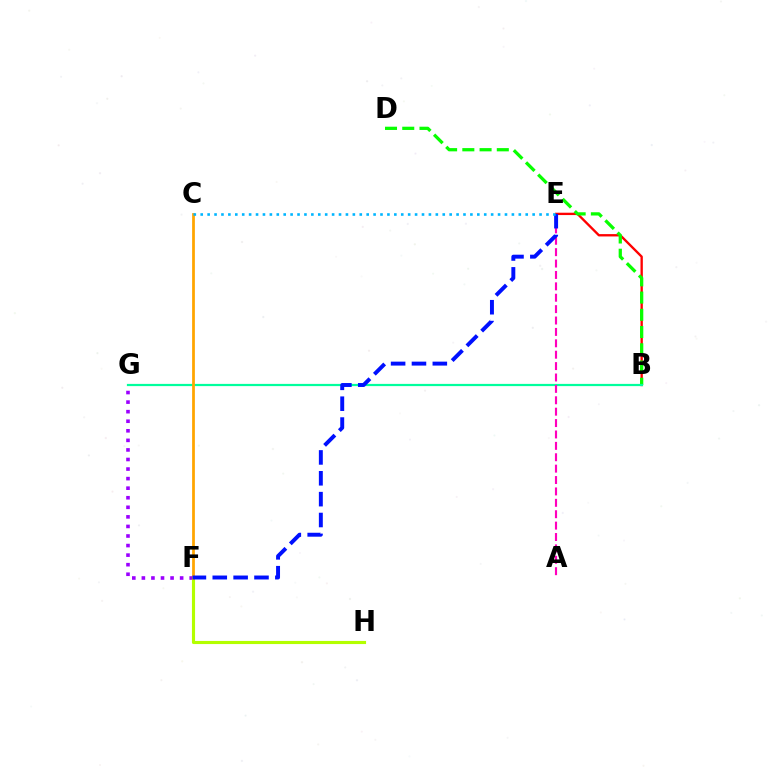{('F', 'G'): [{'color': '#9b00ff', 'line_style': 'dotted', 'thickness': 2.6}], ('B', 'E'): [{'color': '#ff0000', 'line_style': 'solid', 'thickness': 1.69}], ('B', 'D'): [{'color': '#08ff00', 'line_style': 'dashed', 'thickness': 2.34}], ('F', 'H'): [{'color': '#b3ff00', 'line_style': 'solid', 'thickness': 2.25}], ('B', 'G'): [{'color': '#00ff9d', 'line_style': 'solid', 'thickness': 1.59}], ('A', 'E'): [{'color': '#ff00bd', 'line_style': 'dashed', 'thickness': 1.55}], ('C', 'F'): [{'color': '#ffa500', 'line_style': 'solid', 'thickness': 1.99}], ('E', 'F'): [{'color': '#0010ff', 'line_style': 'dashed', 'thickness': 2.83}], ('C', 'E'): [{'color': '#00b5ff', 'line_style': 'dotted', 'thickness': 1.88}]}